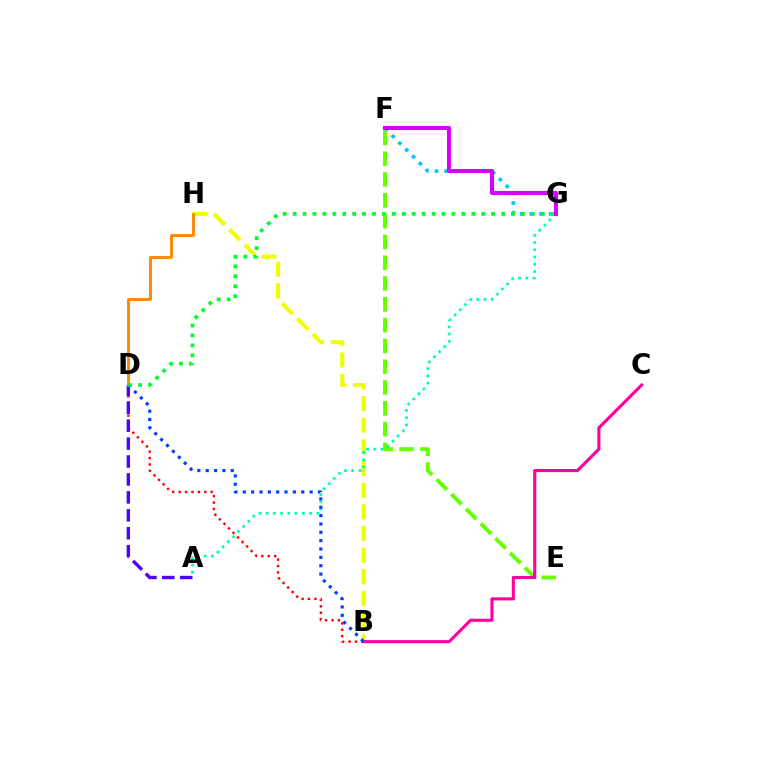{('B', 'H'): [{'color': '#eeff00', 'line_style': 'dashed', 'thickness': 2.94}], ('B', 'D'): [{'color': '#ff0000', 'line_style': 'dotted', 'thickness': 1.74}, {'color': '#003fff', 'line_style': 'dotted', 'thickness': 2.27}], ('F', 'G'): [{'color': '#00c7ff', 'line_style': 'dotted', 'thickness': 2.62}, {'color': '#d600ff', 'line_style': 'solid', 'thickness': 2.95}], ('A', 'D'): [{'color': '#4f00ff', 'line_style': 'dashed', 'thickness': 2.44}], ('D', 'H'): [{'color': '#ff8800', 'line_style': 'solid', 'thickness': 2.08}], ('E', 'F'): [{'color': '#66ff00', 'line_style': 'dashed', 'thickness': 2.83}], ('A', 'G'): [{'color': '#00ffaf', 'line_style': 'dotted', 'thickness': 1.97}], ('B', 'C'): [{'color': '#ff00a0', 'line_style': 'solid', 'thickness': 2.24}], ('D', 'G'): [{'color': '#00ff27', 'line_style': 'dotted', 'thickness': 2.7}]}